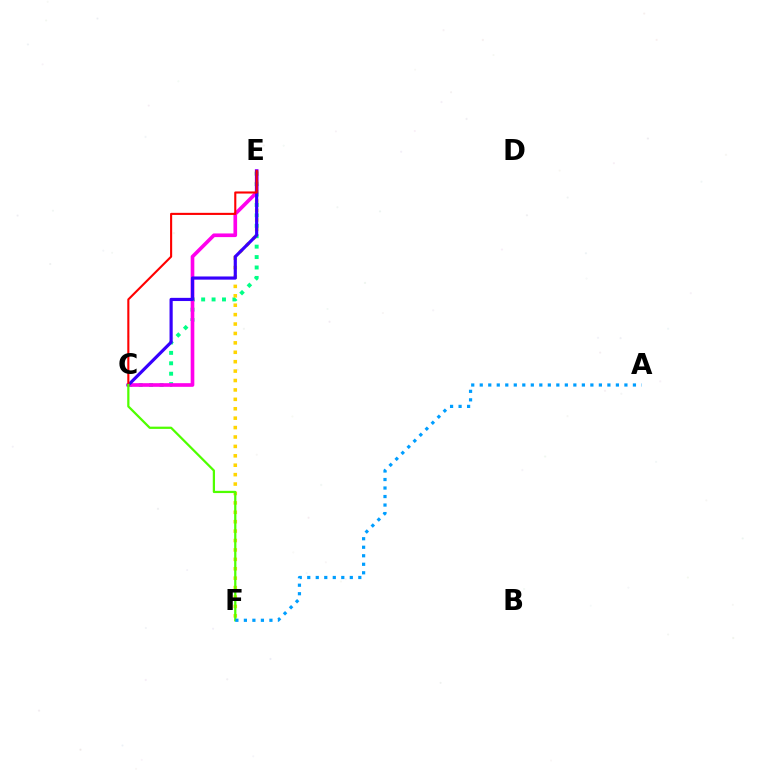{('C', 'E'): [{'color': '#00ff86', 'line_style': 'dotted', 'thickness': 2.83}, {'color': '#ff00ed', 'line_style': 'solid', 'thickness': 2.63}, {'color': '#3700ff', 'line_style': 'solid', 'thickness': 2.29}, {'color': '#ff0000', 'line_style': 'solid', 'thickness': 1.52}], ('E', 'F'): [{'color': '#ffd500', 'line_style': 'dotted', 'thickness': 2.56}], ('C', 'F'): [{'color': '#4fff00', 'line_style': 'solid', 'thickness': 1.61}], ('A', 'F'): [{'color': '#009eff', 'line_style': 'dotted', 'thickness': 2.31}]}